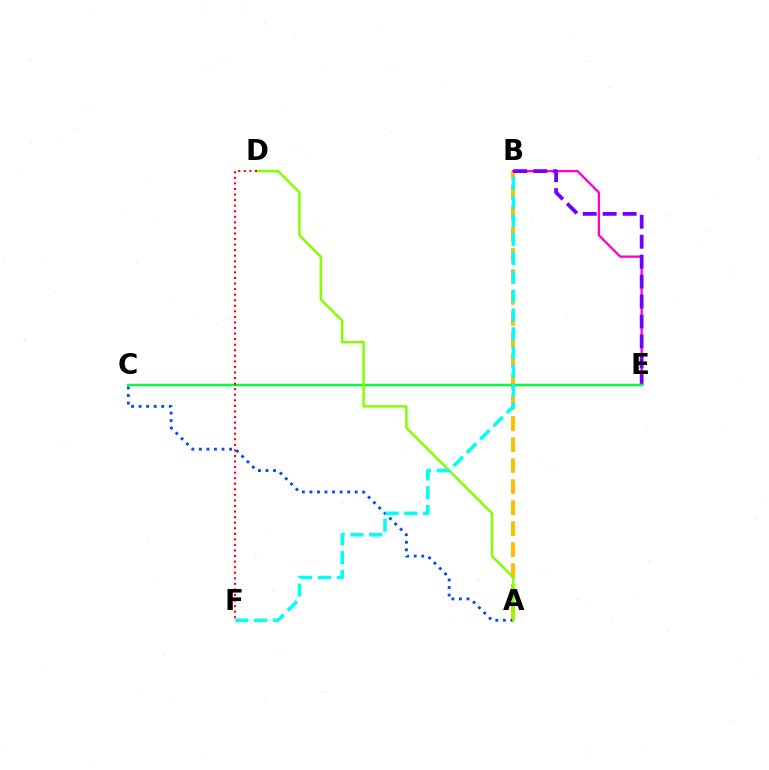{('A', 'B'): [{'color': '#ffbd00', 'line_style': 'dashed', 'thickness': 2.85}], ('B', 'E'): [{'color': '#ff00cf', 'line_style': 'solid', 'thickness': 1.67}, {'color': '#7200ff', 'line_style': 'dashed', 'thickness': 2.71}], ('A', 'C'): [{'color': '#004bff', 'line_style': 'dotted', 'thickness': 2.05}], ('C', 'E'): [{'color': '#00ff39', 'line_style': 'solid', 'thickness': 1.76}], ('A', 'D'): [{'color': '#84ff00', 'line_style': 'solid', 'thickness': 1.79}], ('D', 'F'): [{'color': '#ff0000', 'line_style': 'dotted', 'thickness': 1.51}], ('B', 'F'): [{'color': '#00fff6', 'line_style': 'dashed', 'thickness': 2.56}]}